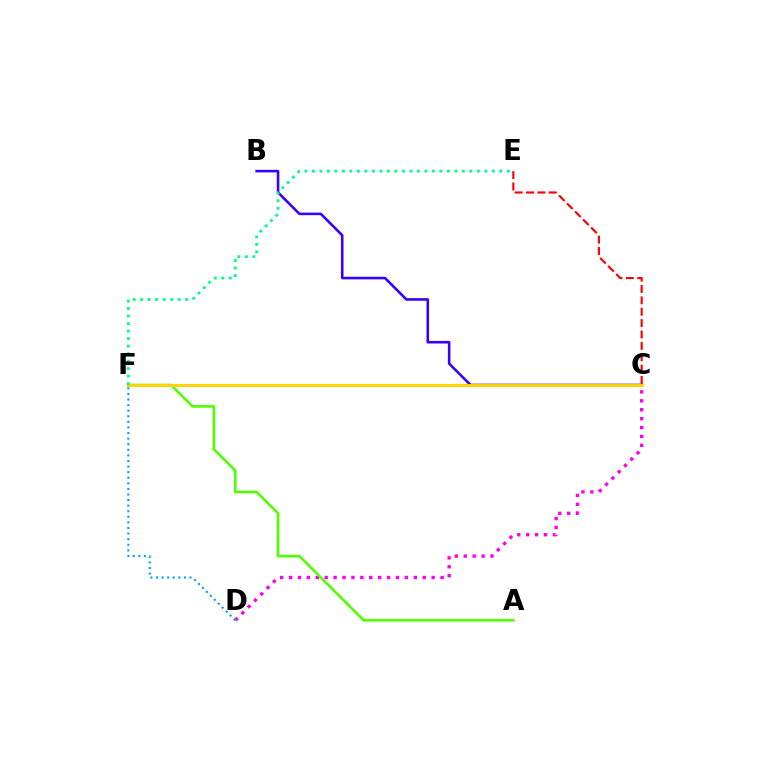{('C', 'D'): [{'color': '#ff00ed', 'line_style': 'dotted', 'thickness': 2.42}], ('B', 'C'): [{'color': '#3700ff', 'line_style': 'solid', 'thickness': 1.87}], ('A', 'F'): [{'color': '#4fff00', 'line_style': 'solid', 'thickness': 1.87}], ('C', 'F'): [{'color': '#ffd500', 'line_style': 'solid', 'thickness': 2.1}], ('C', 'E'): [{'color': '#ff0000', 'line_style': 'dashed', 'thickness': 1.54}], ('E', 'F'): [{'color': '#00ff86', 'line_style': 'dotted', 'thickness': 2.04}], ('D', 'F'): [{'color': '#009eff', 'line_style': 'dotted', 'thickness': 1.52}]}